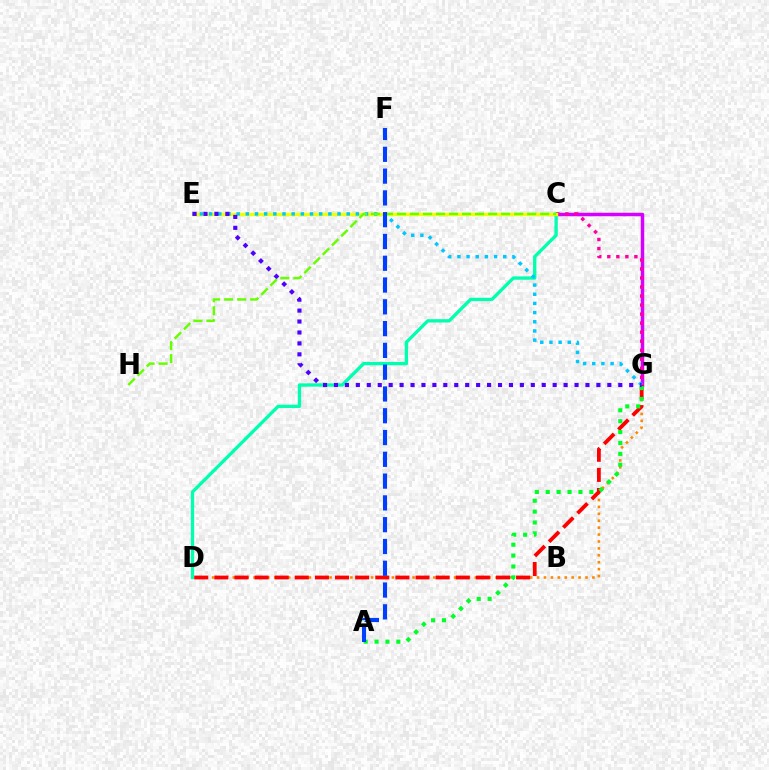{('C', 'G'): [{'color': '#d600ff', 'line_style': 'solid', 'thickness': 2.51}, {'color': '#ff00a0', 'line_style': 'dotted', 'thickness': 2.45}], ('D', 'G'): [{'color': '#ff8800', 'line_style': 'dotted', 'thickness': 1.88}, {'color': '#ff0000', 'line_style': 'dashed', 'thickness': 2.73}], ('C', 'D'): [{'color': '#00ffaf', 'line_style': 'solid', 'thickness': 2.39}], ('C', 'E'): [{'color': '#eeff00', 'line_style': 'solid', 'thickness': 2.43}], ('A', 'G'): [{'color': '#00ff27', 'line_style': 'dotted', 'thickness': 2.96}], ('E', 'G'): [{'color': '#00c7ff', 'line_style': 'dotted', 'thickness': 2.49}, {'color': '#4f00ff', 'line_style': 'dotted', 'thickness': 2.97}], ('C', 'H'): [{'color': '#66ff00', 'line_style': 'dashed', 'thickness': 1.77}], ('A', 'F'): [{'color': '#003fff', 'line_style': 'dashed', 'thickness': 2.96}]}